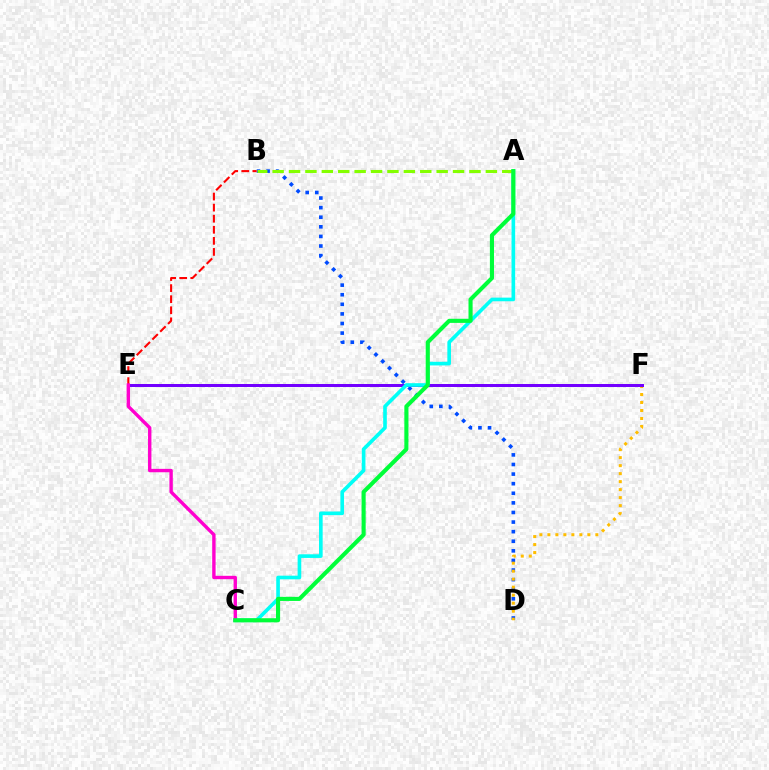{('B', 'D'): [{'color': '#004bff', 'line_style': 'dotted', 'thickness': 2.61}], ('D', 'F'): [{'color': '#ffbd00', 'line_style': 'dotted', 'thickness': 2.17}], ('E', 'F'): [{'color': '#7200ff', 'line_style': 'solid', 'thickness': 2.16}], ('A', 'C'): [{'color': '#00fff6', 'line_style': 'solid', 'thickness': 2.62}, {'color': '#00ff39', 'line_style': 'solid', 'thickness': 2.96}], ('B', 'E'): [{'color': '#ff0000', 'line_style': 'dashed', 'thickness': 1.5}], ('A', 'B'): [{'color': '#84ff00', 'line_style': 'dashed', 'thickness': 2.23}], ('C', 'E'): [{'color': '#ff00cf', 'line_style': 'solid', 'thickness': 2.44}]}